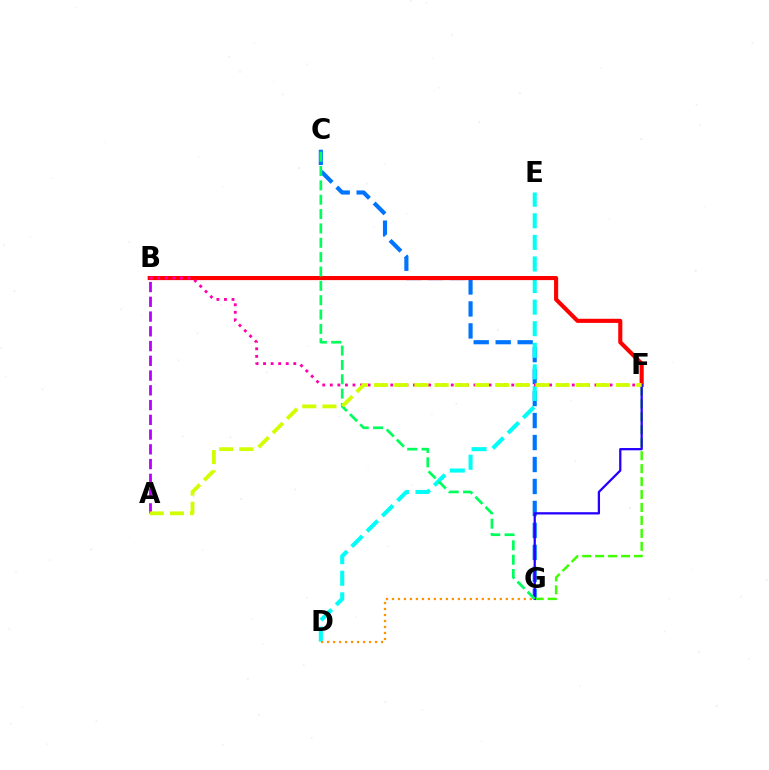{('A', 'B'): [{'color': '#b900ff', 'line_style': 'dashed', 'thickness': 2.0}], ('C', 'G'): [{'color': '#0074ff', 'line_style': 'dashed', 'thickness': 2.99}, {'color': '#00ff5c', 'line_style': 'dashed', 'thickness': 1.95}], ('D', 'E'): [{'color': '#00fff6', 'line_style': 'dashed', 'thickness': 2.93}], ('B', 'F'): [{'color': '#ff0000', 'line_style': 'solid', 'thickness': 2.96}, {'color': '#ff00ac', 'line_style': 'dotted', 'thickness': 2.05}], ('F', 'G'): [{'color': '#3dff00', 'line_style': 'dashed', 'thickness': 1.76}, {'color': '#2500ff', 'line_style': 'solid', 'thickness': 1.64}], ('D', 'G'): [{'color': '#ff9400', 'line_style': 'dotted', 'thickness': 1.63}], ('A', 'F'): [{'color': '#d1ff00', 'line_style': 'dashed', 'thickness': 2.74}]}